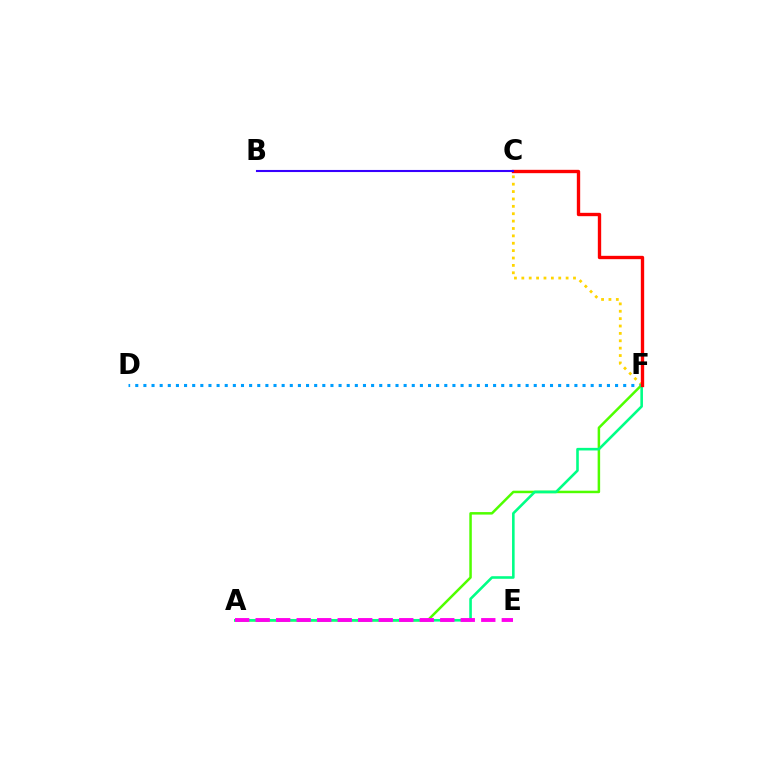{('C', 'F'): [{'color': '#ffd500', 'line_style': 'dotted', 'thickness': 2.01}, {'color': '#ff0000', 'line_style': 'solid', 'thickness': 2.41}], ('D', 'F'): [{'color': '#009eff', 'line_style': 'dotted', 'thickness': 2.21}], ('A', 'F'): [{'color': '#4fff00', 'line_style': 'solid', 'thickness': 1.8}, {'color': '#00ff86', 'line_style': 'solid', 'thickness': 1.87}], ('A', 'E'): [{'color': '#ff00ed', 'line_style': 'dashed', 'thickness': 2.79}], ('B', 'C'): [{'color': '#3700ff', 'line_style': 'solid', 'thickness': 1.51}]}